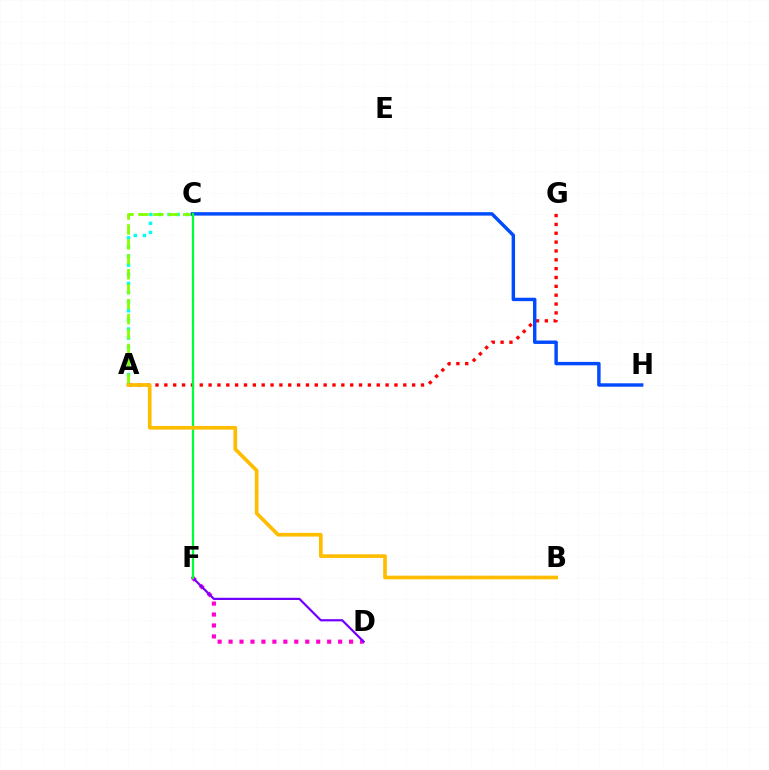{('A', 'C'): [{'color': '#00fff6', 'line_style': 'dotted', 'thickness': 2.48}, {'color': '#84ff00', 'line_style': 'dashed', 'thickness': 2.03}], ('D', 'F'): [{'color': '#ff00cf', 'line_style': 'dotted', 'thickness': 2.98}, {'color': '#7200ff', 'line_style': 'solid', 'thickness': 1.6}], ('A', 'G'): [{'color': '#ff0000', 'line_style': 'dotted', 'thickness': 2.4}], ('C', 'H'): [{'color': '#004bff', 'line_style': 'solid', 'thickness': 2.47}], ('C', 'F'): [{'color': '#00ff39', 'line_style': 'solid', 'thickness': 1.63}], ('A', 'B'): [{'color': '#ffbd00', 'line_style': 'solid', 'thickness': 2.65}]}